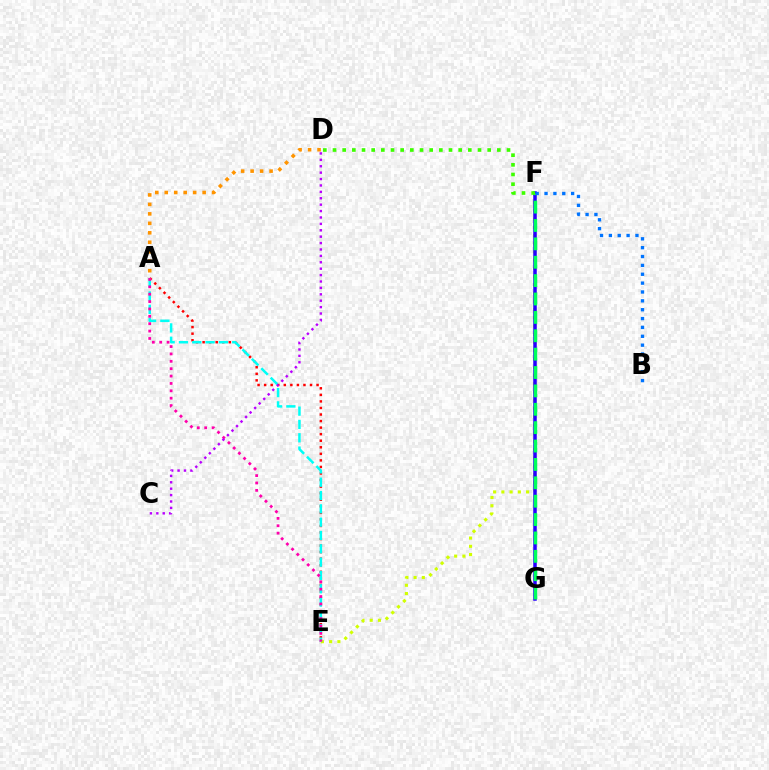{('A', 'D'): [{'color': '#ff9400', 'line_style': 'dotted', 'thickness': 2.57}], ('E', 'F'): [{'color': '#d1ff00', 'line_style': 'dotted', 'thickness': 2.24}], ('F', 'G'): [{'color': '#2500ff', 'line_style': 'solid', 'thickness': 2.53}, {'color': '#00ff5c', 'line_style': 'dashed', 'thickness': 2.5}], ('A', 'E'): [{'color': '#ff0000', 'line_style': 'dotted', 'thickness': 1.78}, {'color': '#00fff6', 'line_style': 'dashed', 'thickness': 1.81}, {'color': '#ff00ac', 'line_style': 'dotted', 'thickness': 2.0}], ('B', 'F'): [{'color': '#0074ff', 'line_style': 'dotted', 'thickness': 2.41}], ('C', 'D'): [{'color': '#b900ff', 'line_style': 'dotted', 'thickness': 1.74}], ('D', 'F'): [{'color': '#3dff00', 'line_style': 'dotted', 'thickness': 2.63}]}